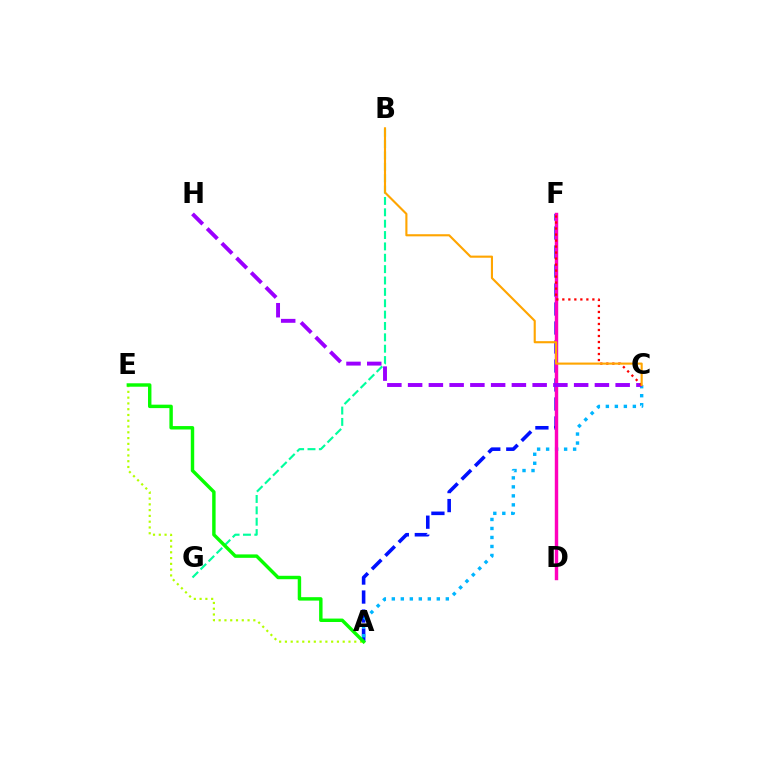{('A', 'F'): [{'color': '#0010ff', 'line_style': 'dashed', 'thickness': 2.58}], ('B', 'G'): [{'color': '#00ff9d', 'line_style': 'dashed', 'thickness': 1.54}], ('A', 'E'): [{'color': '#b3ff00', 'line_style': 'dotted', 'thickness': 1.57}, {'color': '#08ff00', 'line_style': 'solid', 'thickness': 2.47}], ('A', 'C'): [{'color': '#00b5ff', 'line_style': 'dotted', 'thickness': 2.44}], ('D', 'F'): [{'color': '#ff00bd', 'line_style': 'solid', 'thickness': 2.47}], ('C', 'H'): [{'color': '#9b00ff', 'line_style': 'dashed', 'thickness': 2.82}], ('C', 'F'): [{'color': '#ff0000', 'line_style': 'dotted', 'thickness': 1.63}], ('B', 'C'): [{'color': '#ffa500', 'line_style': 'solid', 'thickness': 1.53}]}